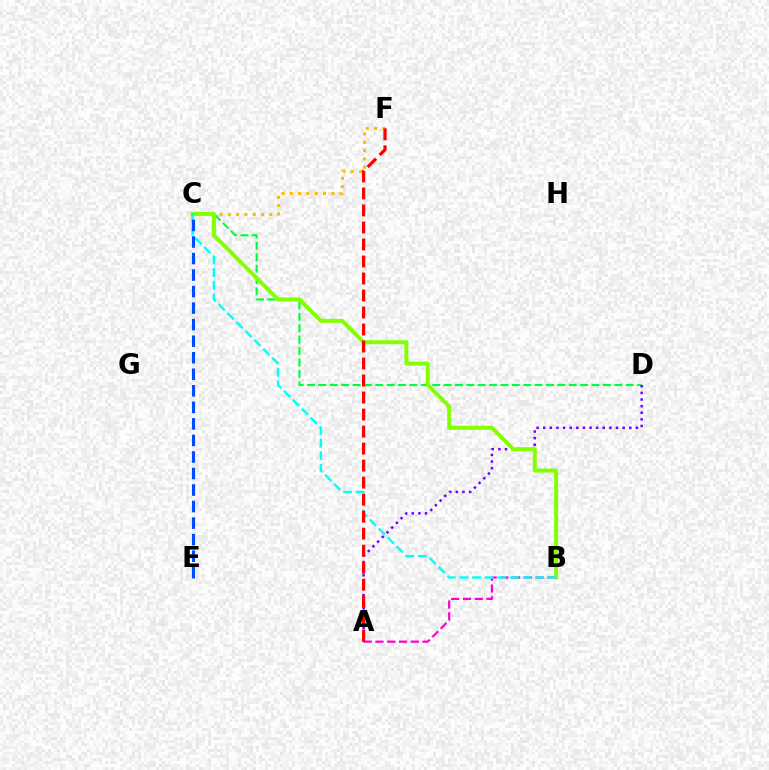{('C', 'D'): [{'color': '#00ff39', 'line_style': 'dashed', 'thickness': 1.55}], ('A', 'B'): [{'color': '#ff00cf', 'line_style': 'dashed', 'thickness': 1.6}], ('A', 'D'): [{'color': '#7200ff', 'line_style': 'dotted', 'thickness': 1.8}], ('C', 'F'): [{'color': '#ffbd00', 'line_style': 'dotted', 'thickness': 2.25}], ('B', 'C'): [{'color': '#84ff00', 'line_style': 'solid', 'thickness': 2.86}, {'color': '#00fff6', 'line_style': 'dashed', 'thickness': 1.72}], ('A', 'F'): [{'color': '#ff0000', 'line_style': 'dashed', 'thickness': 2.31}], ('C', 'E'): [{'color': '#004bff', 'line_style': 'dashed', 'thickness': 2.25}]}